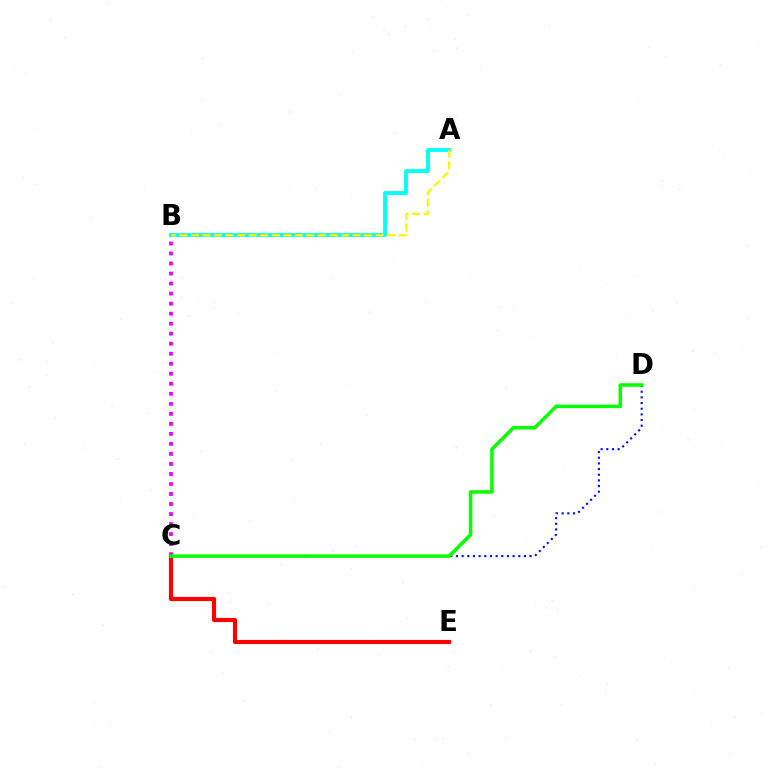{('C', 'E'): [{'color': '#ff0000', 'line_style': 'solid', 'thickness': 2.98}], ('B', 'C'): [{'color': '#ee00ff', 'line_style': 'dotted', 'thickness': 2.72}], ('C', 'D'): [{'color': '#0010ff', 'line_style': 'dotted', 'thickness': 1.54}, {'color': '#08ff00', 'line_style': 'solid', 'thickness': 2.53}], ('A', 'B'): [{'color': '#00fff6', 'line_style': 'solid', 'thickness': 2.75}, {'color': '#fcf500', 'line_style': 'dashed', 'thickness': 1.57}]}